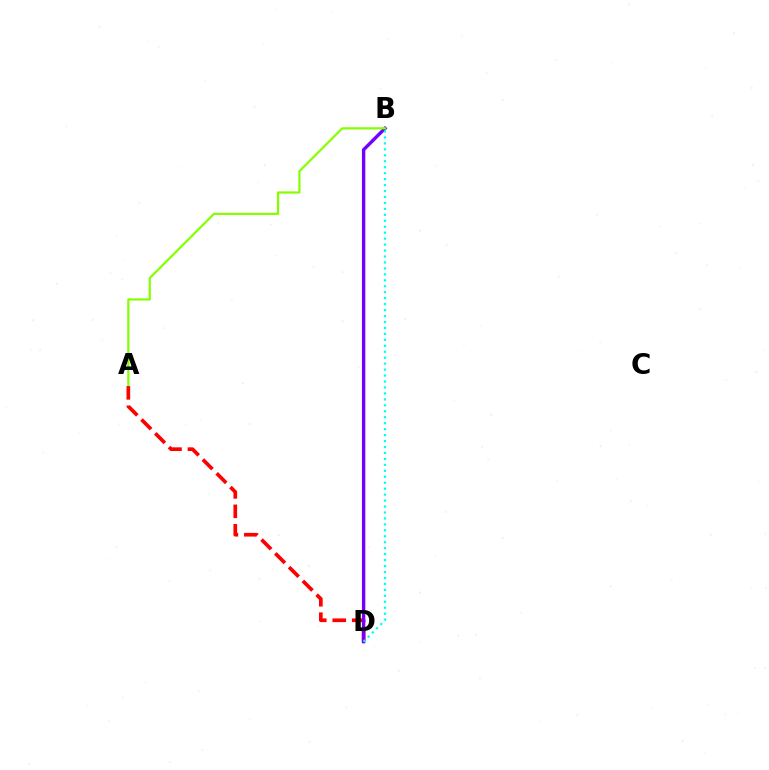{('A', 'D'): [{'color': '#ff0000', 'line_style': 'dashed', 'thickness': 2.65}], ('B', 'D'): [{'color': '#7200ff', 'line_style': 'solid', 'thickness': 2.44}, {'color': '#00fff6', 'line_style': 'dotted', 'thickness': 1.62}], ('A', 'B'): [{'color': '#84ff00', 'line_style': 'solid', 'thickness': 1.58}]}